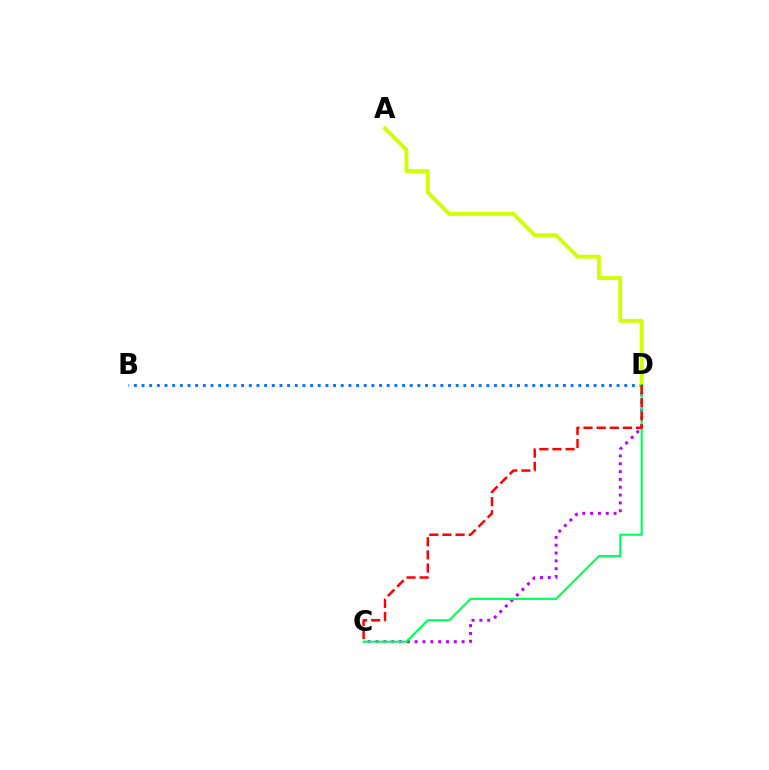{('B', 'D'): [{'color': '#0074ff', 'line_style': 'dotted', 'thickness': 2.08}], ('C', 'D'): [{'color': '#b900ff', 'line_style': 'dotted', 'thickness': 2.13}, {'color': '#00ff5c', 'line_style': 'solid', 'thickness': 1.53}, {'color': '#ff0000', 'line_style': 'dashed', 'thickness': 1.78}], ('A', 'D'): [{'color': '#d1ff00', 'line_style': 'solid', 'thickness': 2.8}]}